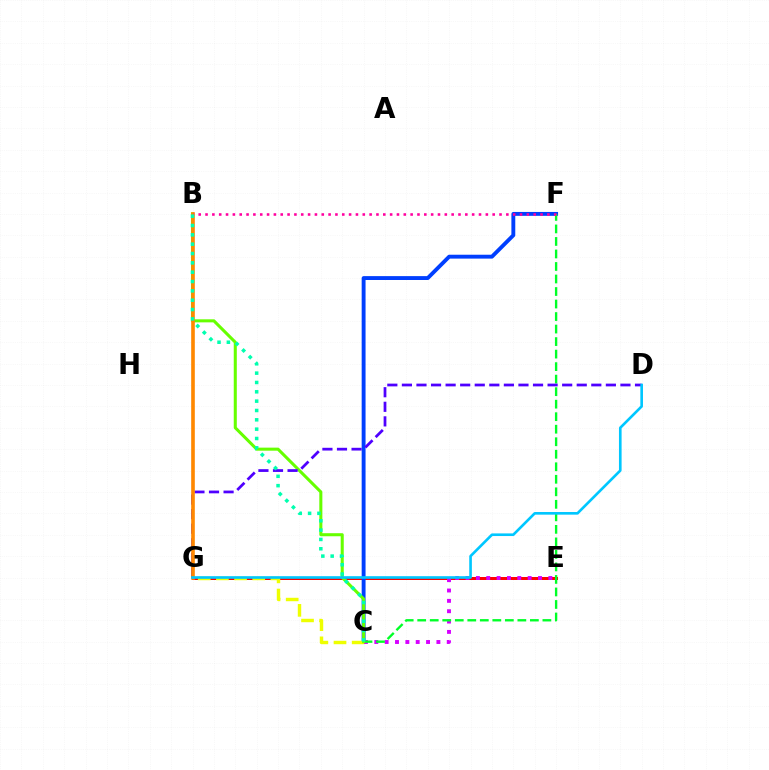{('E', 'G'): [{'color': '#ff0000', 'line_style': 'solid', 'thickness': 2.15}], ('C', 'F'): [{'color': '#003fff', 'line_style': 'solid', 'thickness': 2.8}, {'color': '#00ff27', 'line_style': 'dashed', 'thickness': 1.7}], ('C', 'G'): [{'color': '#eeff00', 'line_style': 'dashed', 'thickness': 2.47}], ('C', 'E'): [{'color': '#d600ff', 'line_style': 'dotted', 'thickness': 2.81}], ('B', 'C'): [{'color': '#66ff00', 'line_style': 'solid', 'thickness': 2.2}, {'color': '#00ffaf', 'line_style': 'dotted', 'thickness': 2.54}], ('D', 'G'): [{'color': '#4f00ff', 'line_style': 'dashed', 'thickness': 1.98}, {'color': '#00c7ff', 'line_style': 'solid', 'thickness': 1.9}], ('B', 'G'): [{'color': '#ff8800', 'line_style': 'solid', 'thickness': 2.62}], ('B', 'F'): [{'color': '#ff00a0', 'line_style': 'dotted', 'thickness': 1.86}]}